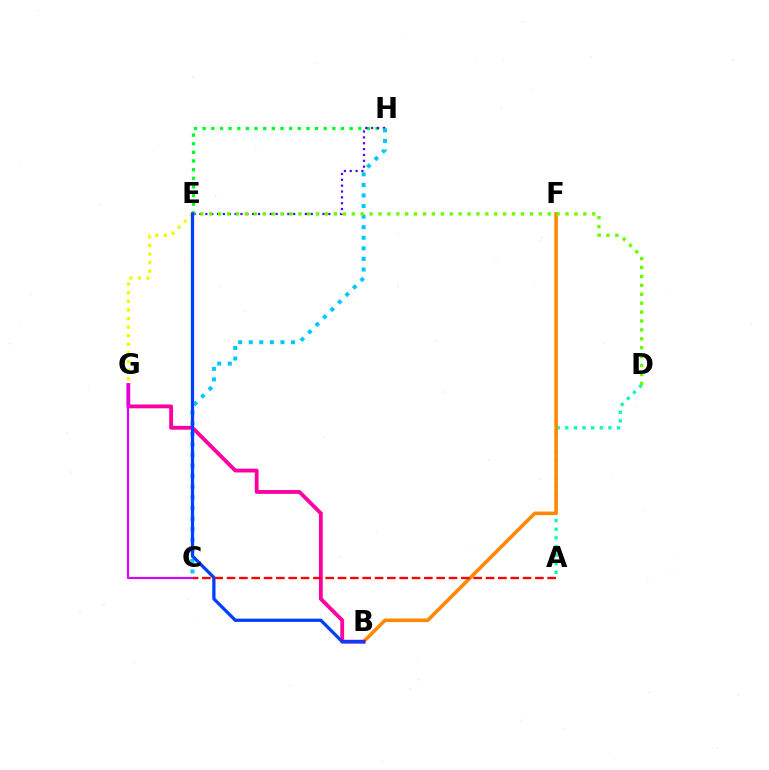{('A', 'D'): [{'color': '#00ffaf', 'line_style': 'dotted', 'thickness': 2.34}], ('B', 'F'): [{'color': '#ff8800', 'line_style': 'solid', 'thickness': 2.56}], ('E', 'H'): [{'color': '#00ff27', 'line_style': 'dotted', 'thickness': 2.35}, {'color': '#4f00ff', 'line_style': 'dotted', 'thickness': 1.59}], ('B', 'G'): [{'color': '#ff00a0', 'line_style': 'solid', 'thickness': 2.75}], ('C', 'G'): [{'color': '#d600ff', 'line_style': 'solid', 'thickness': 1.56}], ('C', 'H'): [{'color': '#00c7ff', 'line_style': 'dotted', 'thickness': 2.87}], ('E', 'G'): [{'color': '#eeff00', 'line_style': 'dotted', 'thickness': 2.33}], ('D', 'E'): [{'color': '#66ff00', 'line_style': 'dotted', 'thickness': 2.42}], ('B', 'E'): [{'color': '#003fff', 'line_style': 'solid', 'thickness': 2.35}], ('A', 'C'): [{'color': '#ff0000', 'line_style': 'dashed', 'thickness': 1.68}]}